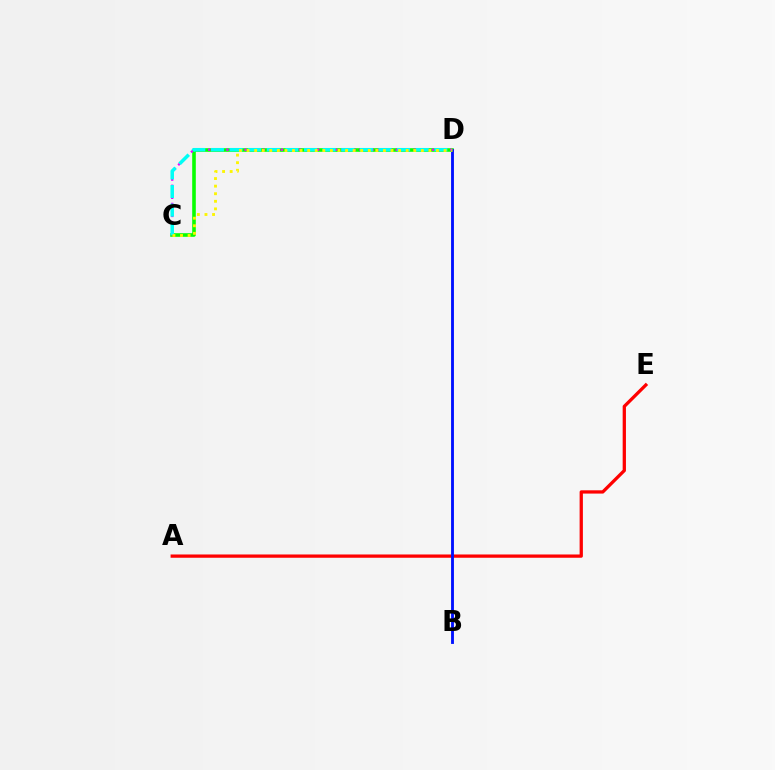{('C', 'D'): [{'color': '#08ff00', 'line_style': 'solid', 'thickness': 2.59}, {'color': '#ee00ff', 'line_style': 'dotted', 'thickness': 1.64}, {'color': '#00fff6', 'line_style': 'dashed', 'thickness': 2.53}, {'color': '#fcf500', 'line_style': 'dotted', 'thickness': 2.06}], ('A', 'E'): [{'color': '#ff0000', 'line_style': 'solid', 'thickness': 2.36}], ('B', 'D'): [{'color': '#0010ff', 'line_style': 'solid', 'thickness': 2.06}]}